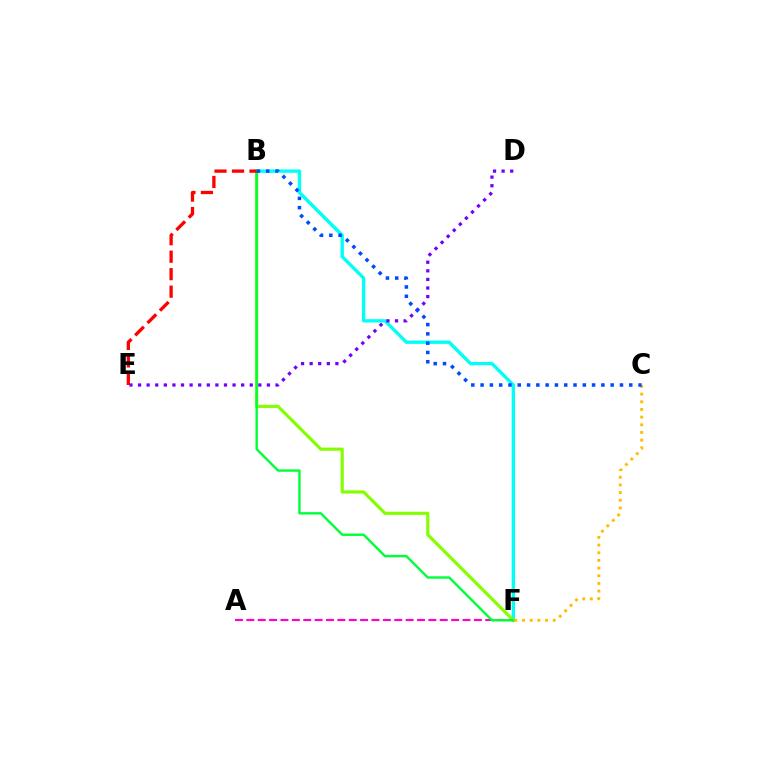{('B', 'F'): [{'color': '#00fff6', 'line_style': 'solid', 'thickness': 2.41}, {'color': '#84ff00', 'line_style': 'solid', 'thickness': 2.27}, {'color': '#00ff39', 'line_style': 'solid', 'thickness': 1.73}], ('D', 'E'): [{'color': '#7200ff', 'line_style': 'dotted', 'thickness': 2.33}], ('A', 'F'): [{'color': '#ff00cf', 'line_style': 'dashed', 'thickness': 1.55}], ('C', 'F'): [{'color': '#ffbd00', 'line_style': 'dotted', 'thickness': 2.08}], ('B', 'E'): [{'color': '#ff0000', 'line_style': 'dashed', 'thickness': 2.38}], ('B', 'C'): [{'color': '#004bff', 'line_style': 'dotted', 'thickness': 2.52}]}